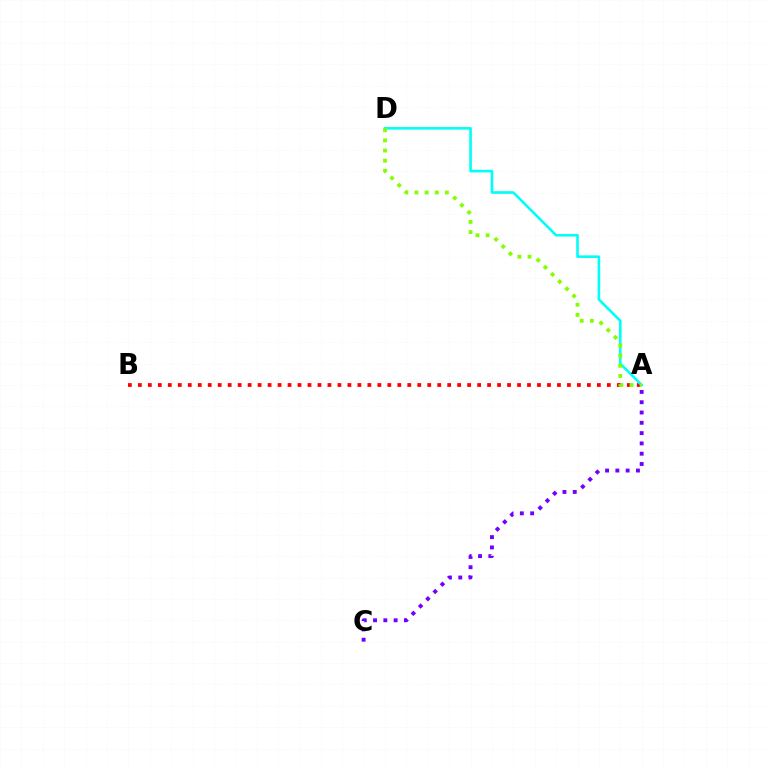{('A', 'C'): [{'color': '#7200ff', 'line_style': 'dotted', 'thickness': 2.8}], ('A', 'B'): [{'color': '#ff0000', 'line_style': 'dotted', 'thickness': 2.71}], ('A', 'D'): [{'color': '#00fff6', 'line_style': 'solid', 'thickness': 1.88}, {'color': '#84ff00', 'line_style': 'dotted', 'thickness': 2.76}]}